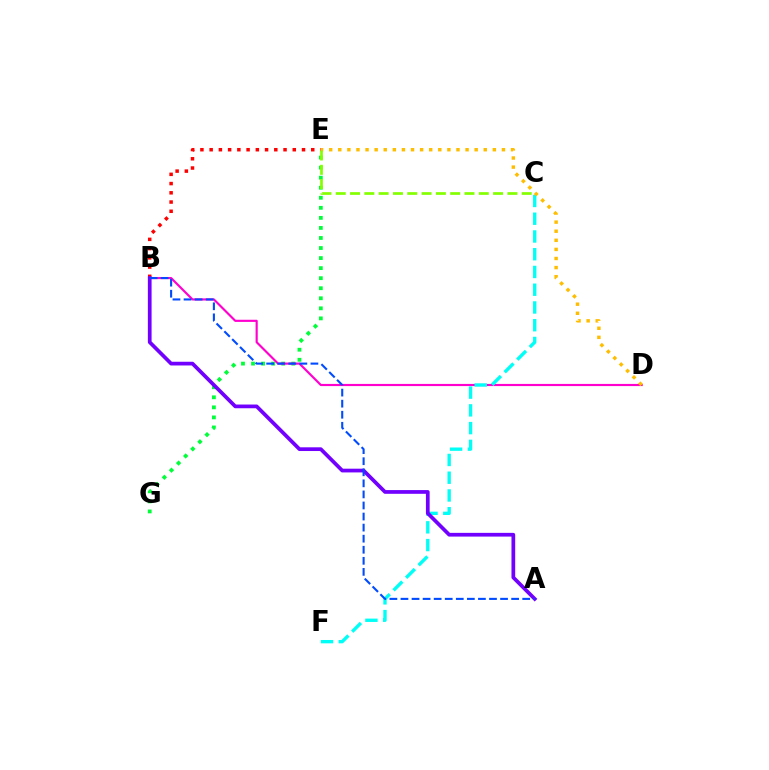{('B', 'E'): [{'color': '#ff0000', 'line_style': 'dotted', 'thickness': 2.51}], ('E', 'G'): [{'color': '#00ff39', 'line_style': 'dotted', 'thickness': 2.73}], ('B', 'D'): [{'color': '#ff00cf', 'line_style': 'solid', 'thickness': 1.56}], ('C', 'F'): [{'color': '#00fff6', 'line_style': 'dashed', 'thickness': 2.41}], ('A', 'B'): [{'color': '#7200ff', 'line_style': 'solid', 'thickness': 2.68}, {'color': '#004bff', 'line_style': 'dashed', 'thickness': 1.5}], ('D', 'E'): [{'color': '#ffbd00', 'line_style': 'dotted', 'thickness': 2.47}], ('C', 'E'): [{'color': '#84ff00', 'line_style': 'dashed', 'thickness': 1.94}]}